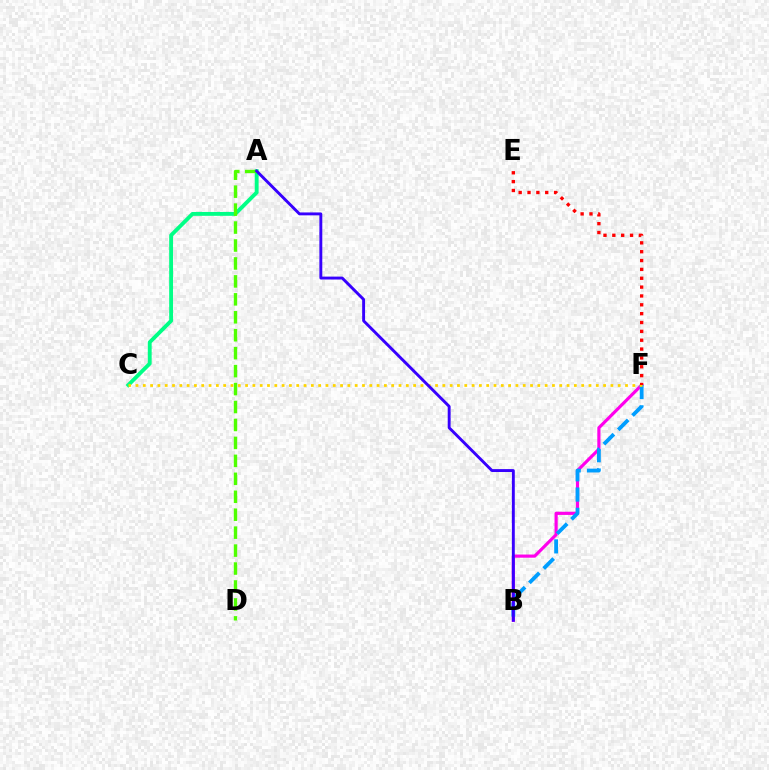{('A', 'C'): [{'color': '#00ff86', 'line_style': 'solid', 'thickness': 2.79}], ('A', 'D'): [{'color': '#4fff00', 'line_style': 'dashed', 'thickness': 2.44}], ('B', 'F'): [{'color': '#ff00ed', 'line_style': 'solid', 'thickness': 2.27}, {'color': '#009eff', 'line_style': 'dashed', 'thickness': 2.75}], ('C', 'F'): [{'color': '#ffd500', 'line_style': 'dotted', 'thickness': 1.99}], ('E', 'F'): [{'color': '#ff0000', 'line_style': 'dotted', 'thickness': 2.4}], ('A', 'B'): [{'color': '#3700ff', 'line_style': 'solid', 'thickness': 2.09}]}